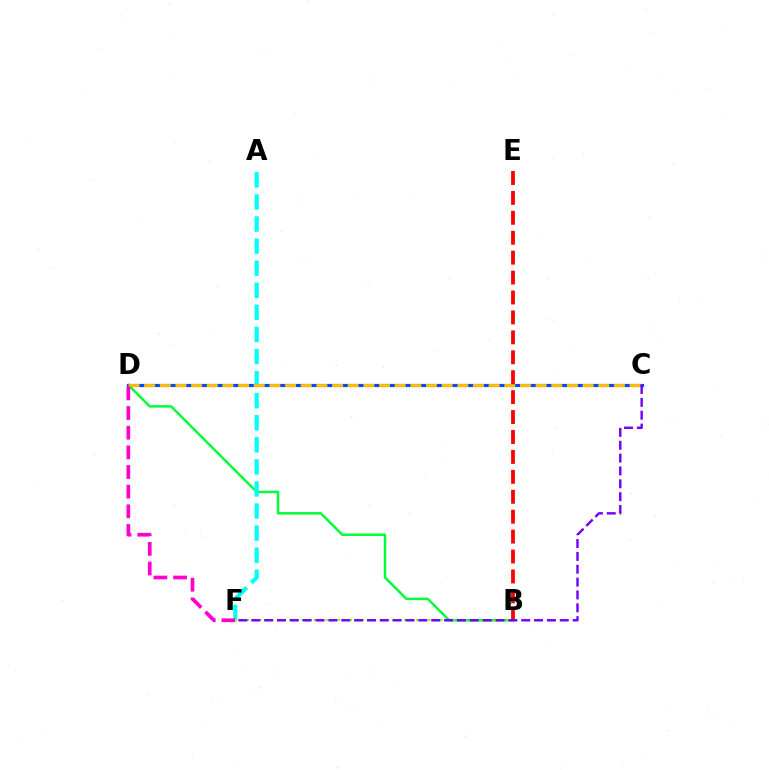{('B', 'D'): [{'color': '#00ff39', 'line_style': 'solid', 'thickness': 1.79}], ('C', 'D'): [{'color': '#004bff', 'line_style': 'solid', 'thickness': 2.29}, {'color': '#ffbd00', 'line_style': 'dashed', 'thickness': 2.13}], ('A', 'F'): [{'color': '#00fff6', 'line_style': 'dashed', 'thickness': 3.0}], ('B', 'E'): [{'color': '#ff0000', 'line_style': 'dashed', 'thickness': 2.71}], ('D', 'F'): [{'color': '#ff00cf', 'line_style': 'dashed', 'thickness': 2.67}], ('B', 'F'): [{'color': '#84ff00', 'line_style': 'dotted', 'thickness': 1.64}], ('C', 'F'): [{'color': '#7200ff', 'line_style': 'dashed', 'thickness': 1.75}]}